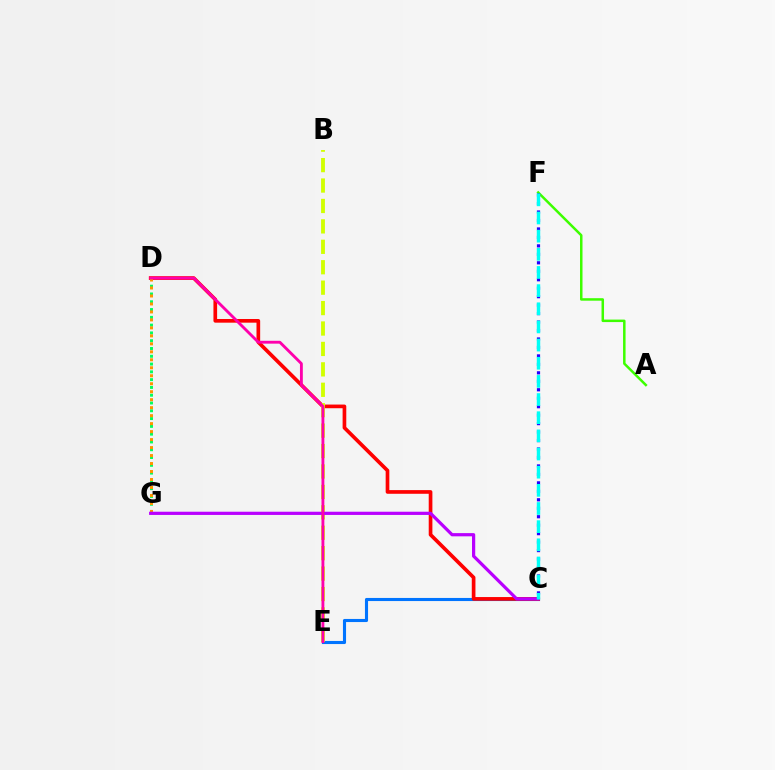{('C', 'E'): [{'color': '#0074ff', 'line_style': 'solid', 'thickness': 2.23}], ('D', 'G'): [{'color': '#00ff5c', 'line_style': 'dotted', 'thickness': 2.12}, {'color': '#ff9400', 'line_style': 'dotted', 'thickness': 2.17}], ('C', 'D'): [{'color': '#ff0000', 'line_style': 'solid', 'thickness': 2.64}], ('B', 'E'): [{'color': '#d1ff00', 'line_style': 'dashed', 'thickness': 2.77}], ('A', 'F'): [{'color': '#3dff00', 'line_style': 'solid', 'thickness': 1.8}], ('C', 'F'): [{'color': '#2500ff', 'line_style': 'dotted', 'thickness': 2.3}, {'color': '#00fff6', 'line_style': 'dashed', 'thickness': 2.47}], ('C', 'G'): [{'color': '#b900ff', 'line_style': 'solid', 'thickness': 2.31}], ('D', 'E'): [{'color': '#ff00ac', 'line_style': 'solid', 'thickness': 2.05}]}